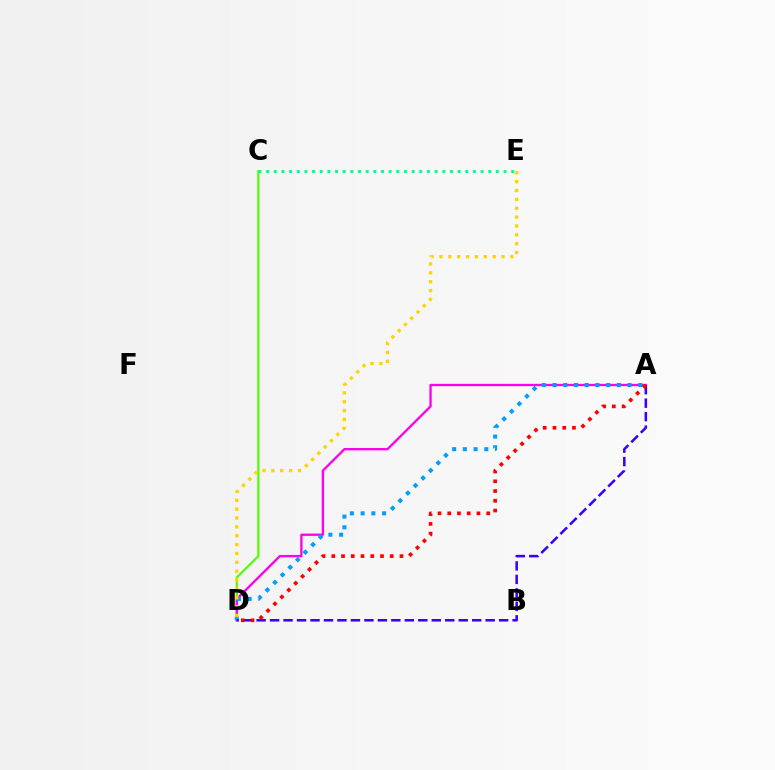{('C', 'D'): [{'color': '#4fff00', 'line_style': 'solid', 'thickness': 1.58}], ('A', 'D'): [{'color': '#ff00ed', 'line_style': 'solid', 'thickness': 1.68}, {'color': '#009eff', 'line_style': 'dotted', 'thickness': 2.91}, {'color': '#3700ff', 'line_style': 'dashed', 'thickness': 1.83}, {'color': '#ff0000', 'line_style': 'dotted', 'thickness': 2.65}], ('C', 'E'): [{'color': '#00ff86', 'line_style': 'dotted', 'thickness': 2.08}], ('D', 'E'): [{'color': '#ffd500', 'line_style': 'dotted', 'thickness': 2.41}]}